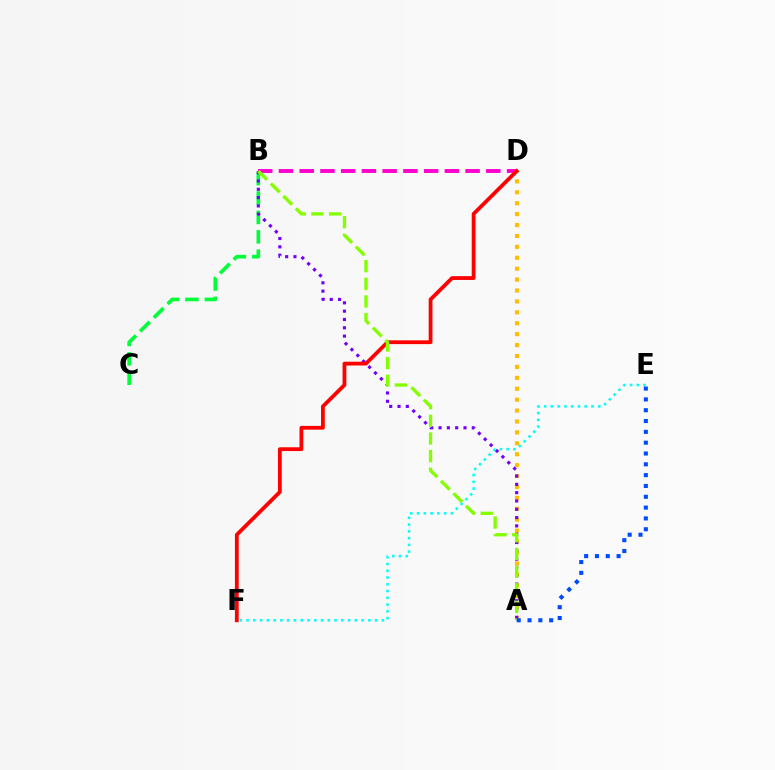{('B', 'C'): [{'color': '#00ff39', 'line_style': 'dashed', 'thickness': 2.64}], ('B', 'D'): [{'color': '#ff00cf', 'line_style': 'dashed', 'thickness': 2.82}], ('A', 'D'): [{'color': '#ffbd00', 'line_style': 'dotted', 'thickness': 2.97}], ('A', 'B'): [{'color': '#7200ff', 'line_style': 'dotted', 'thickness': 2.26}, {'color': '#84ff00', 'line_style': 'dashed', 'thickness': 2.4}], ('D', 'F'): [{'color': '#ff0000', 'line_style': 'solid', 'thickness': 2.72}], ('E', 'F'): [{'color': '#00fff6', 'line_style': 'dotted', 'thickness': 1.84}], ('A', 'E'): [{'color': '#004bff', 'line_style': 'dotted', 'thickness': 2.94}]}